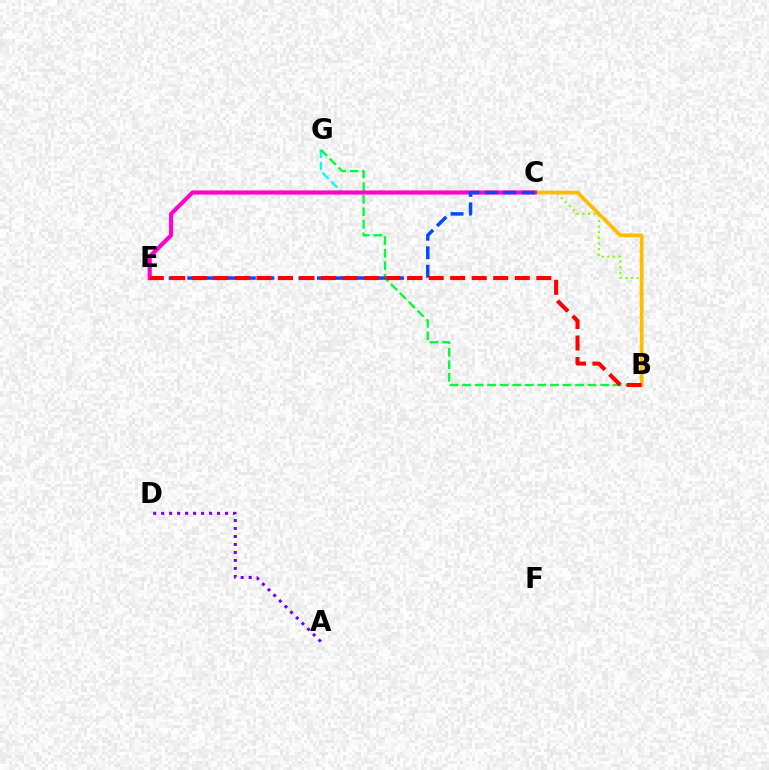{('C', 'G'): [{'color': '#00fff6', 'line_style': 'dashed', 'thickness': 1.64}], ('B', 'G'): [{'color': '#00ff39', 'line_style': 'dashed', 'thickness': 1.71}], ('B', 'C'): [{'color': '#84ff00', 'line_style': 'dotted', 'thickness': 1.53}, {'color': '#ffbd00', 'line_style': 'solid', 'thickness': 2.7}], ('A', 'D'): [{'color': '#7200ff', 'line_style': 'dotted', 'thickness': 2.17}], ('C', 'E'): [{'color': '#ff00cf', 'line_style': 'solid', 'thickness': 2.98}, {'color': '#004bff', 'line_style': 'dashed', 'thickness': 2.52}], ('B', 'E'): [{'color': '#ff0000', 'line_style': 'dashed', 'thickness': 2.92}]}